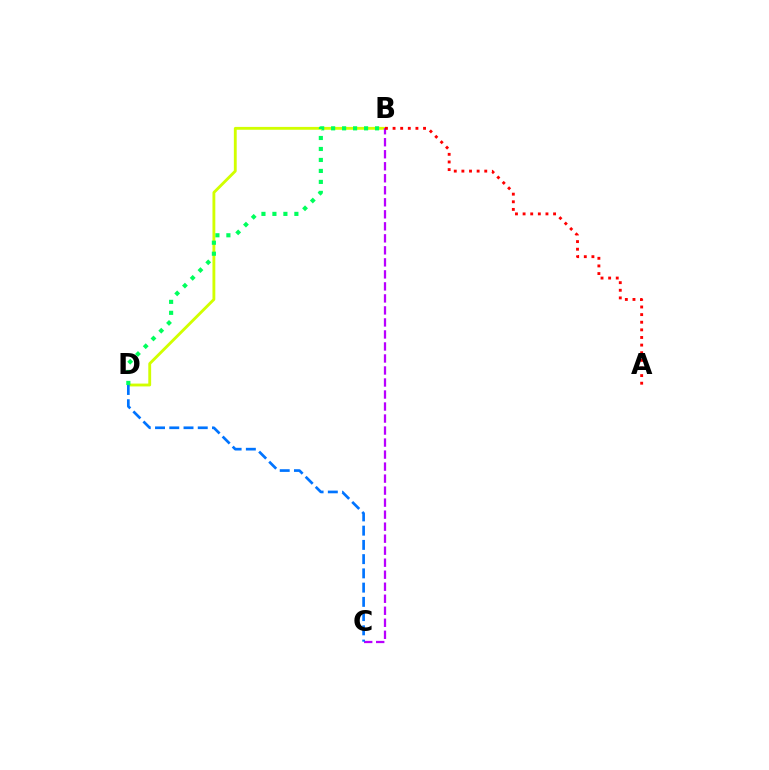{('B', 'D'): [{'color': '#d1ff00', 'line_style': 'solid', 'thickness': 2.05}, {'color': '#00ff5c', 'line_style': 'dotted', 'thickness': 2.98}], ('B', 'C'): [{'color': '#b900ff', 'line_style': 'dashed', 'thickness': 1.63}], ('C', 'D'): [{'color': '#0074ff', 'line_style': 'dashed', 'thickness': 1.93}], ('A', 'B'): [{'color': '#ff0000', 'line_style': 'dotted', 'thickness': 2.07}]}